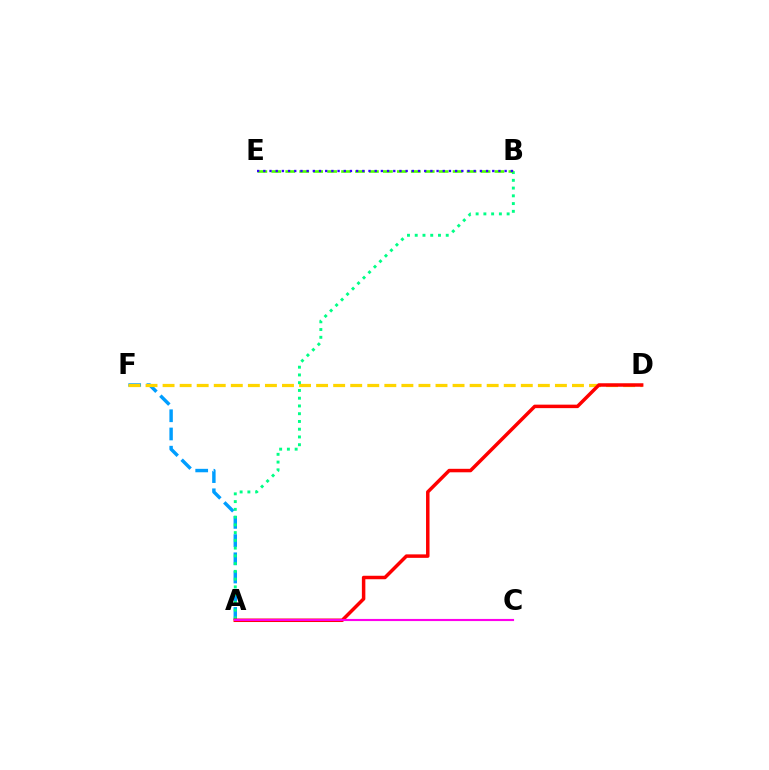{('A', 'F'): [{'color': '#009eff', 'line_style': 'dashed', 'thickness': 2.47}], ('D', 'F'): [{'color': '#ffd500', 'line_style': 'dashed', 'thickness': 2.32}], ('A', 'B'): [{'color': '#00ff86', 'line_style': 'dotted', 'thickness': 2.11}], ('A', 'D'): [{'color': '#ff0000', 'line_style': 'solid', 'thickness': 2.51}], ('B', 'E'): [{'color': '#4fff00', 'line_style': 'dashed', 'thickness': 1.89}, {'color': '#3700ff', 'line_style': 'dotted', 'thickness': 1.68}], ('A', 'C'): [{'color': '#ff00ed', 'line_style': 'solid', 'thickness': 1.54}]}